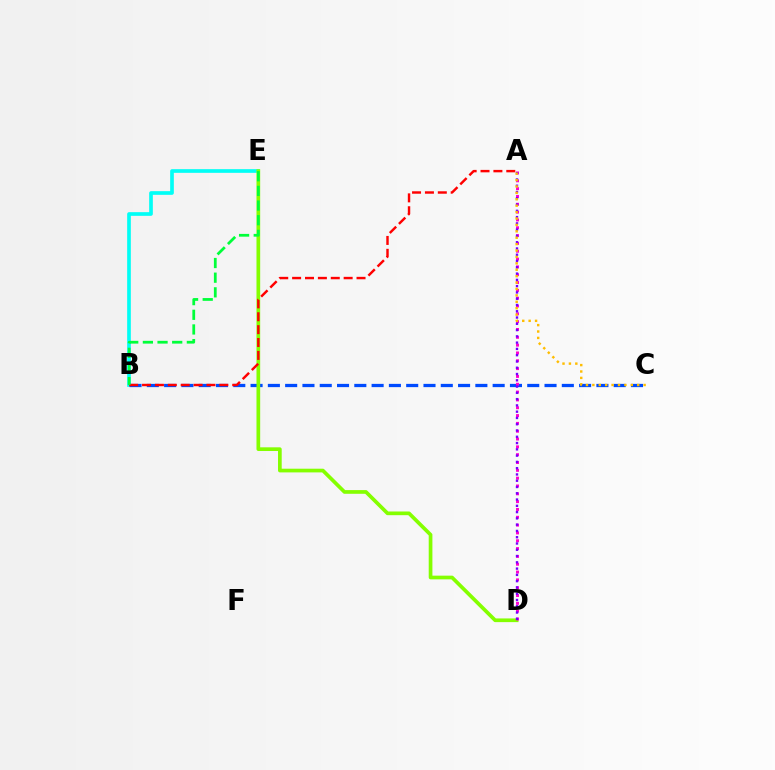{('B', 'E'): [{'color': '#00fff6', 'line_style': 'solid', 'thickness': 2.64}, {'color': '#00ff39', 'line_style': 'dashed', 'thickness': 1.99}], ('B', 'C'): [{'color': '#004bff', 'line_style': 'dashed', 'thickness': 2.35}], ('D', 'E'): [{'color': '#84ff00', 'line_style': 'solid', 'thickness': 2.66}], ('A', 'B'): [{'color': '#ff0000', 'line_style': 'dashed', 'thickness': 1.75}], ('A', 'D'): [{'color': '#ff00cf', 'line_style': 'dotted', 'thickness': 2.13}, {'color': '#7200ff', 'line_style': 'dotted', 'thickness': 1.71}], ('A', 'C'): [{'color': '#ffbd00', 'line_style': 'dotted', 'thickness': 1.74}]}